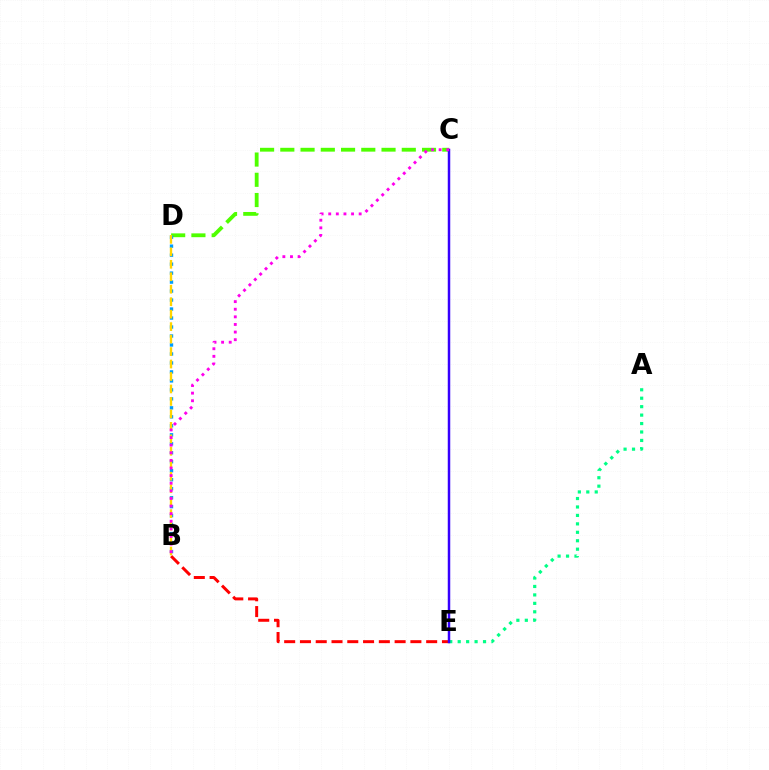{('A', 'E'): [{'color': '#00ff86', 'line_style': 'dotted', 'thickness': 2.29}], ('C', 'D'): [{'color': '#4fff00', 'line_style': 'dashed', 'thickness': 2.75}], ('B', 'E'): [{'color': '#ff0000', 'line_style': 'dashed', 'thickness': 2.14}], ('B', 'D'): [{'color': '#009eff', 'line_style': 'dotted', 'thickness': 2.44}, {'color': '#ffd500', 'line_style': 'dashed', 'thickness': 1.69}], ('C', 'E'): [{'color': '#3700ff', 'line_style': 'solid', 'thickness': 1.79}], ('B', 'C'): [{'color': '#ff00ed', 'line_style': 'dotted', 'thickness': 2.07}]}